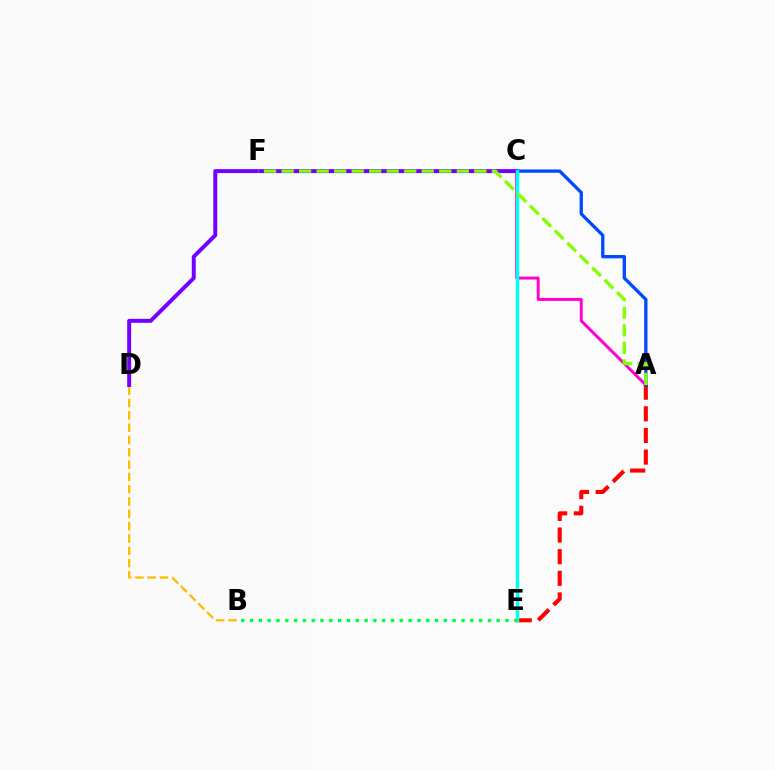{('A', 'C'): [{'color': '#ff00cf', 'line_style': 'solid', 'thickness': 2.12}, {'color': '#004bff', 'line_style': 'solid', 'thickness': 2.38}], ('A', 'E'): [{'color': '#ff0000', 'line_style': 'dashed', 'thickness': 2.94}], ('B', 'D'): [{'color': '#ffbd00', 'line_style': 'dashed', 'thickness': 1.67}], ('C', 'D'): [{'color': '#7200ff', 'line_style': 'solid', 'thickness': 2.85}], ('C', 'E'): [{'color': '#00fff6', 'line_style': 'solid', 'thickness': 2.44}], ('A', 'F'): [{'color': '#84ff00', 'line_style': 'dashed', 'thickness': 2.38}], ('B', 'E'): [{'color': '#00ff39', 'line_style': 'dotted', 'thickness': 2.39}]}